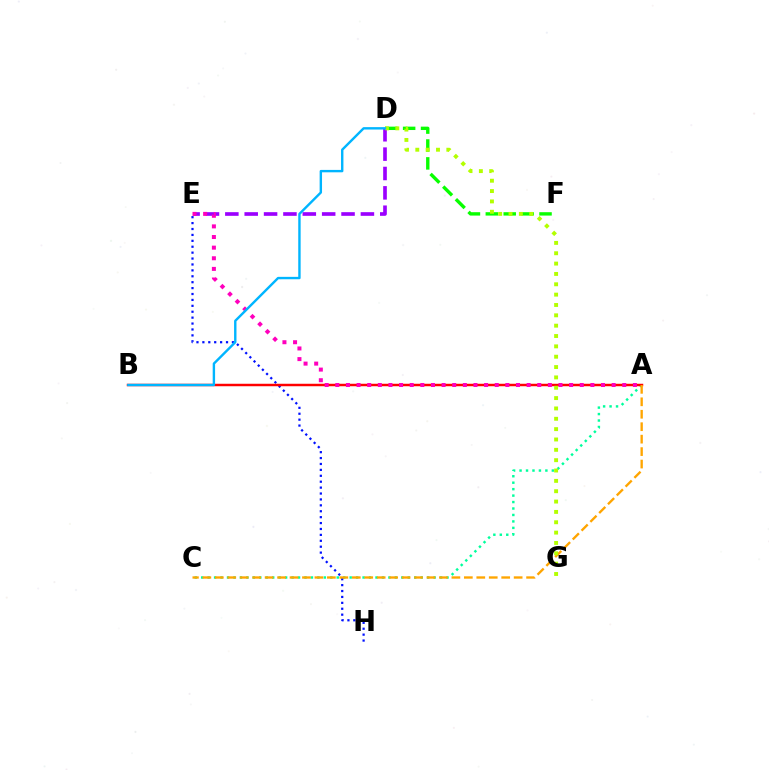{('A', 'C'): [{'color': '#00ff9d', 'line_style': 'dotted', 'thickness': 1.75}, {'color': '#ffa500', 'line_style': 'dashed', 'thickness': 1.69}], ('E', 'H'): [{'color': '#0010ff', 'line_style': 'dotted', 'thickness': 1.61}], ('D', 'E'): [{'color': '#9b00ff', 'line_style': 'dashed', 'thickness': 2.63}], ('D', 'F'): [{'color': '#08ff00', 'line_style': 'dashed', 'thickness': 2.43}], ('A', 'B'): [{'color': '#ff0000', 'line_style': 'solid', 'thickness': 1.78}], ('D', 'G'): [{'color': '#b3ff00', 'line_style': 'dotted', 'thickness': 2.81}], ('A', 'E'): [{'color': '#ff00bd', 'line_style': 'dotted', 'thickness': 2.89}], ('B', 'D'): [{'color': '#00b5ff', 'line_style': 'solid', 'thickness': 1.73}]}